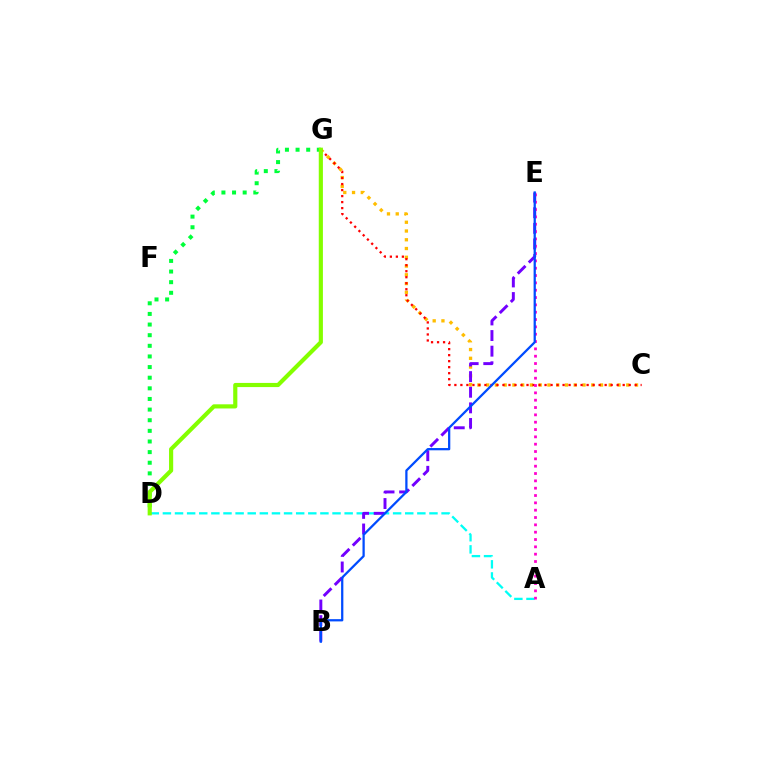{('A', 'D'): [{'color': '#00fff6', 'line_style': 'dashed', 'thickness': 1.65}], ('C', 'G'): [{'color': '#ffbd00', 'line_style': 'dotted', 'thickness': 2.38}, {'color': '#ff0000', 'line_style': 'dotted', 'thickness': 1.63}], ('B', 'E'): [{'color': '#7200ff', 'line_style': 'dashed', 'thickness': 2.12}, {'color': '#004bff', 'line_style': 'solid', 'thickness': 1.63}], ('A', 'E'): [{'color': '#ff00cf', 'line_style': 'dotted', 'thickness': 1.99}], ('D', 'G'): [{'color': '#00ff39', 'line_style': 'dotted', 'thickness': 2.89}, {'color': '#84ff00', 'line_style': 'solid', 'thickness': 2.99}]}